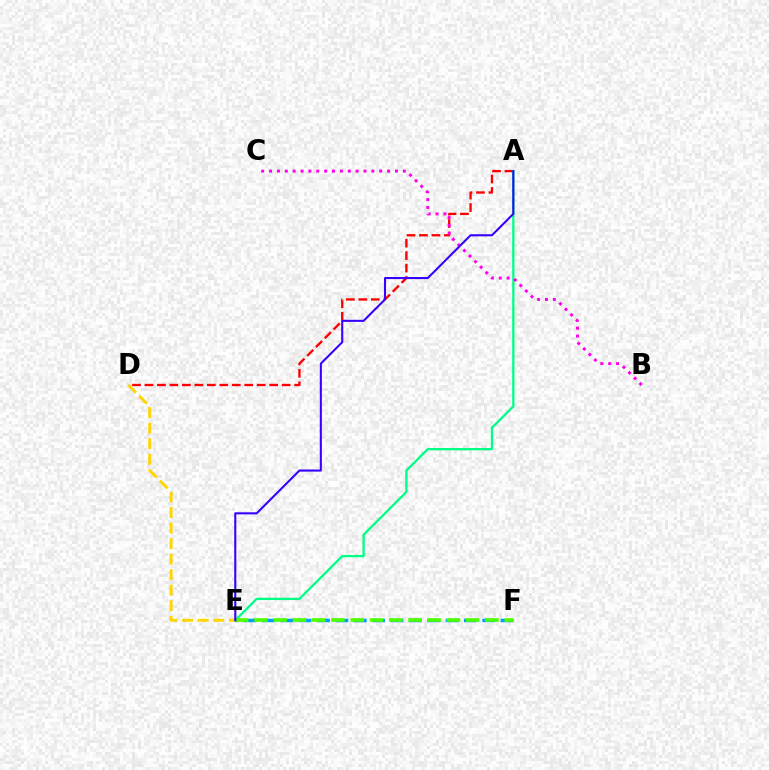{('A', 'D'): [{'color': '#ff0000', 'line_style': 'dashed', 'thickness': 1.69}], ('A', 'E'): [{'color': '#00ff86', 'line_style': 'solid', 'thickness': 1.66}, {'color': '#3700ff', 'line_style': 'solid', 'thickness': 1.5}], ('D', 'E'): [{'color': '#ffd500', 'line_style': 'dashed', 'thickness': 2.11}], ('B', 'C'): [{'color': '#ff00ed', 'line_style': 'dotted', 'thickness': 2.14}], ('E', 'F'): [{'color': '#009eff', 'line_style': 'dashed', 'thickness': 2.49}, {'color': '#4fff00', 'line_style': 'dashed', 'thickness': 2.61}]}